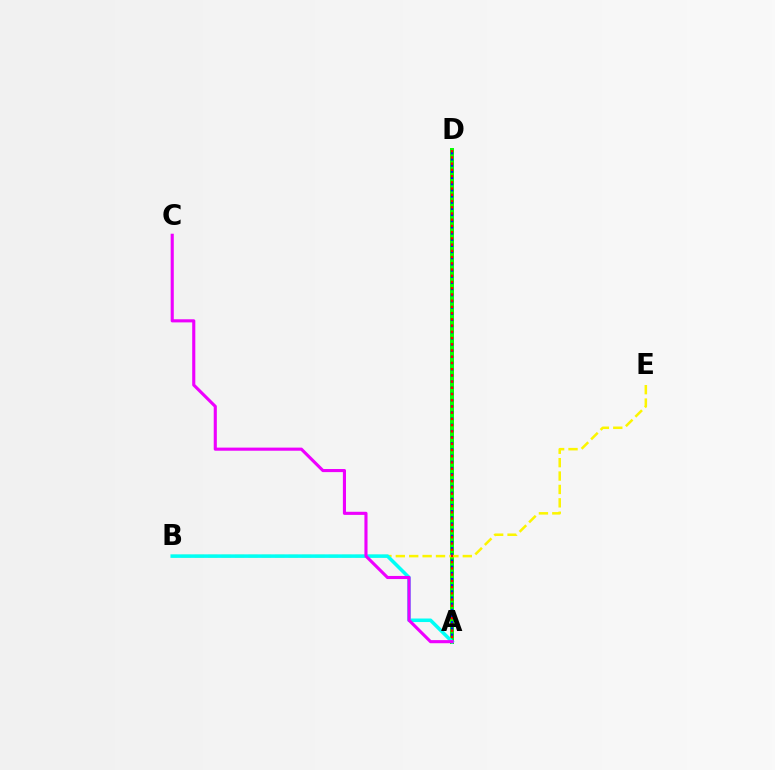{('A', 'D'): [{'color': '#08ff00', 'line_style': 'solid', 'thickness': 2.87}, {'color': '#0010ff', 'line_style': 'dotted', 'thickness': 1.68}, {'color': '#ff0000', 'line_style': 'dotted', 'thickness': 1.69}], ('B', 'E'): [{'color': '#fcf500', 'line_style': 'dashed', 'thickness': 1.82}], ('A', 'B'): [{'color': '#00fff6', 'line_style': 'solid', 'thickness': 2.54}], ('A', 'C'): [{'color': '#ee00ff', 'line_style': 'solid', 'thickness': 2.24}]}